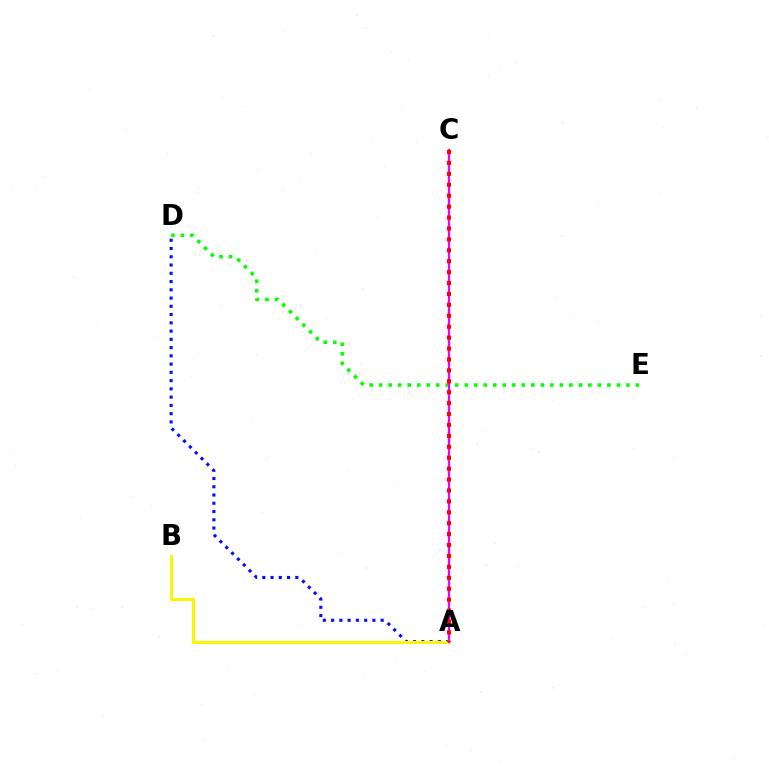{('A', 'D'): [{'color': '#0010ff', 'line_style': 'dotted', 'thickness': 2.24}], ('D', 'E'): [{'color': '#08ff00', 'line_style': 'dotted', 'thickness': 2.58}], ('A', 'C'): [{'color': '#00fff6', 'line_style': 'solid', 'thickness': 1.61}, {'color': '#ee00ff', 'line_style': 'solid', 'thickness': 1.58}, {'color': '#ff0000', 'line_style': 'dotted', 'thickness': 2.97}], ('A', 'B'): [{'color': '#fcf500', 'line_style': 'solid', 'thickness': 2.17}]}